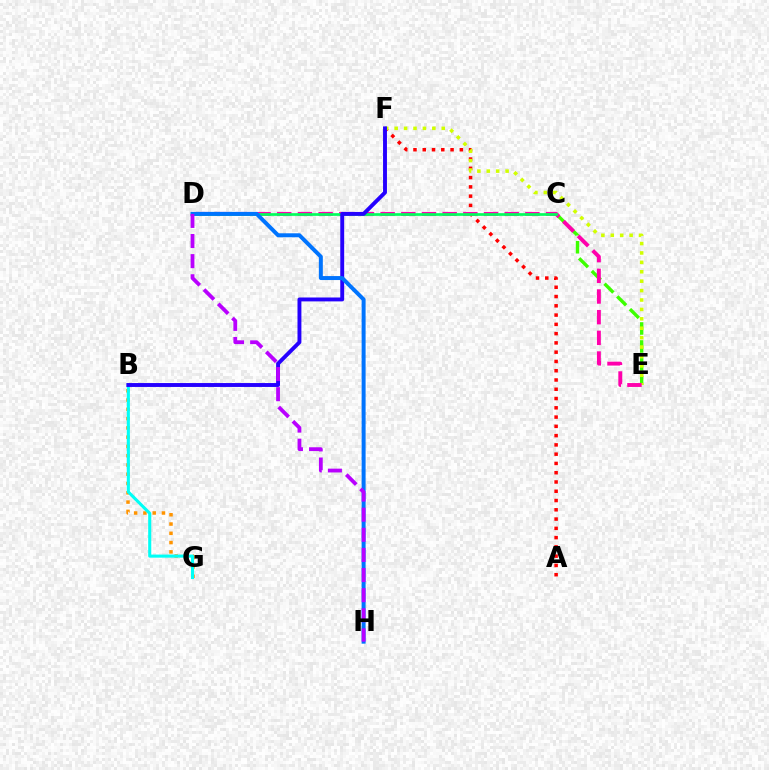{('A', 'F'): [{'color': '#ff0000', 'line_style': 'dotted', 'thickness': 2.52}], ('B', 'G'): [{'color': '#ff9400', 'line_style': 'dotted', 'thickness': 2.52}, {'color': '#00fff6', 'line_style': 'solid', 'thickness': 2.22}], ('C', 'E'): [{'color': '#3dff00', 'line_style': 'dashed', 'thickness': 2.44}], ('E', 'F'): [{'color': '#d1ff00', 'line_style': 'dotted', 'thickness': 2.56}], ('D', 'E'): [{'color': '#ff00ac', 'line_style': 'dashed', 'thickness': 2.81}], ('C', 'D'): [{'color': '#00ff5c', 'line_style': 'solid', 'thickness': 1.94}], ('B', 'F'): [{'color': '#2500ff', 'line_style': 'solid', 'thickness': 2.81}], ('D', 'H'): [{'color': '#0074ff', 'line_style': 'solid', 'thickness': 2.87}, {'color': '#b900ff', 'line_style': 'dashed', 'thickness': 2.73}]}